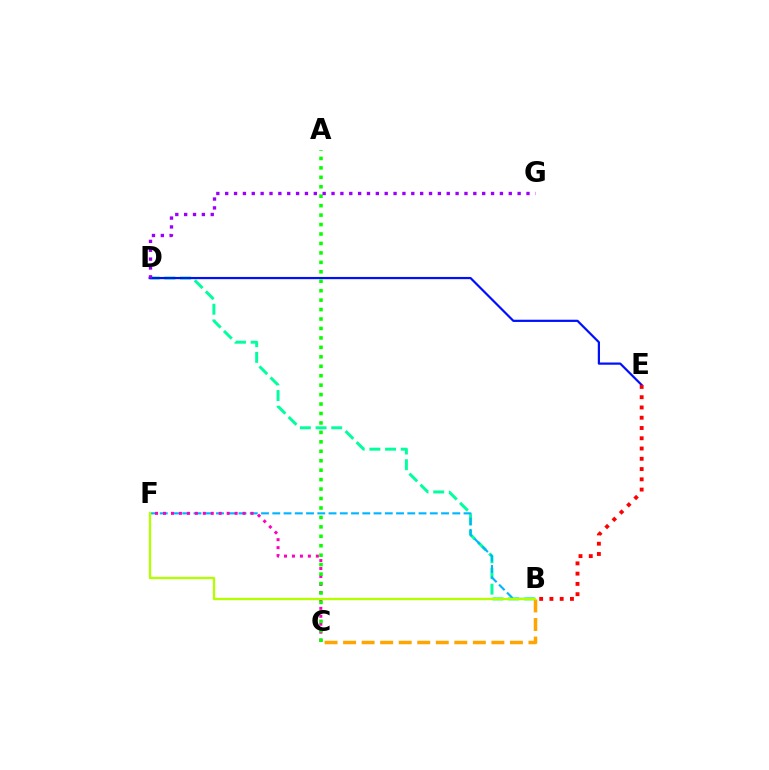{('B', 'D'): [{'color': '#00ff9d', 'line_style': 'dashed', 'thickness': 2.13}], ('B', 'F'): [{'color': '#00b5ff', 'line_style': 'dashed', 'thickness': 1.53}, {'color': '#b3ff00', 'line_style': 'solid', 'thickness': 1.67}], ('C', 'F'): [{'color': '#ff00bd', 'line_style': 'dotted', 'thickness': 2.16}], ('B', 'C'): [{'color': '#ffa500', 'line_style': 'dashed', 'thickness': 2.52}], ('D', 'E'): [{'color': '#0010ff', 'line_style': 'solid', 'thickness': 1.59}], ('A', 'C'): [{'color': '#08ff00', 'line_style': 'dotted', 'thickness': 2.57}], ('D', 'G'): [{'color': '#9b00ff', 'line_style': 'dotted', 'thickness': 2.41}], ('B', 'E'): [{'color': '#ff0000', 'line_style': 'dotted', 'thickness': 2.79}]}